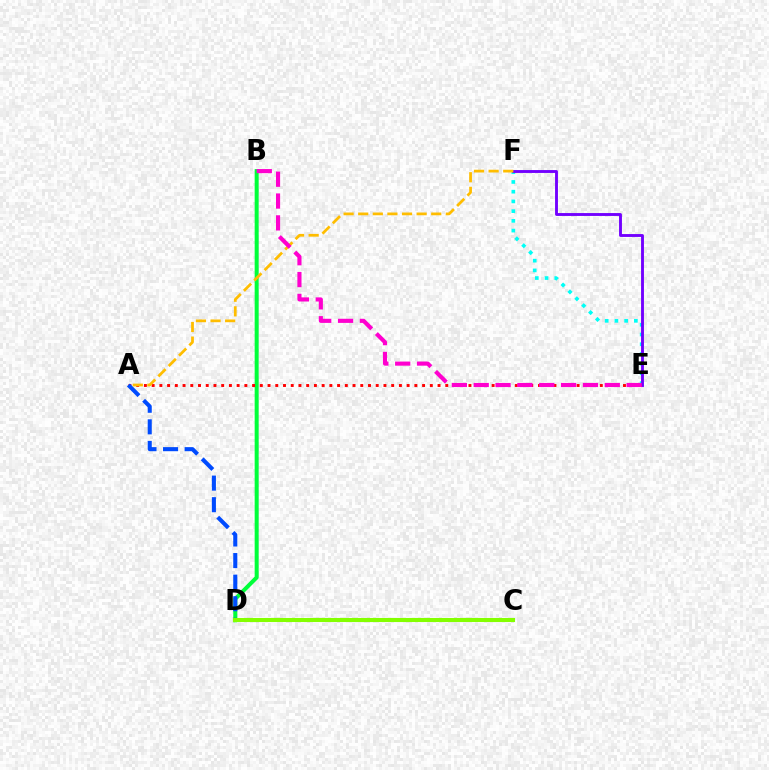{('E', 'F'): [{'color': '#00fff6', 'line_style': 'dotted', 'thickness': 2.64}, {'color': '#7200ff', 'line_style': 'solid', 'thickness': 2.07}], ('B', 'D'): [{'color': '#00ff39', 'line_style': 'solid', 'thickness': 2.89}], ('A', 'E'): [{'color': '#ff0000', 'line_style': 'dotted', 'thickness': 2.1}], ('A', 'D'): [{'color': '#004bff', 'line_style': 'dashed', 'thickness': 2.93}], ('A', 'F'): [{'color': '#ffbd00', 'line_style': 'dashed', 'thickness': 1.98}], ('C', 'D'): [{'color': '#84ff00', 'line_style': 'solid', 'thickness': 2.94}], ('B', 'E'): [{'color': '#ff00cf', 'line_style': 'dashed', 'thickness': 2.97}]}